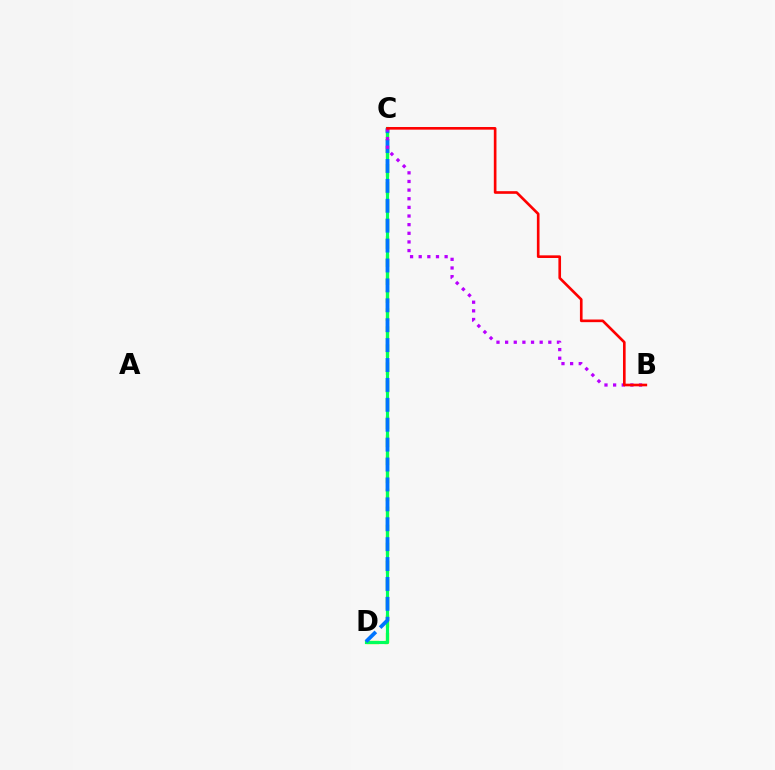{('C', 'D'): [{'color': '#d1ff00', 'line_style': 'dashed', 'thickness': 2.45}, {'color': '#00ff5c', 'line_style': 'solid', 'thickness': 2.26}, {'color': '#0074ff', 'line_style': 'dashed', 'thickness': 2.7}], ('B', 'C'): [{'color': '#b900ff', 'line_style': 'dotted', 'thickness': 2.35}, {'color': '#ff0000', 'line_style': 'solid', 'thickness': 1.91}]}